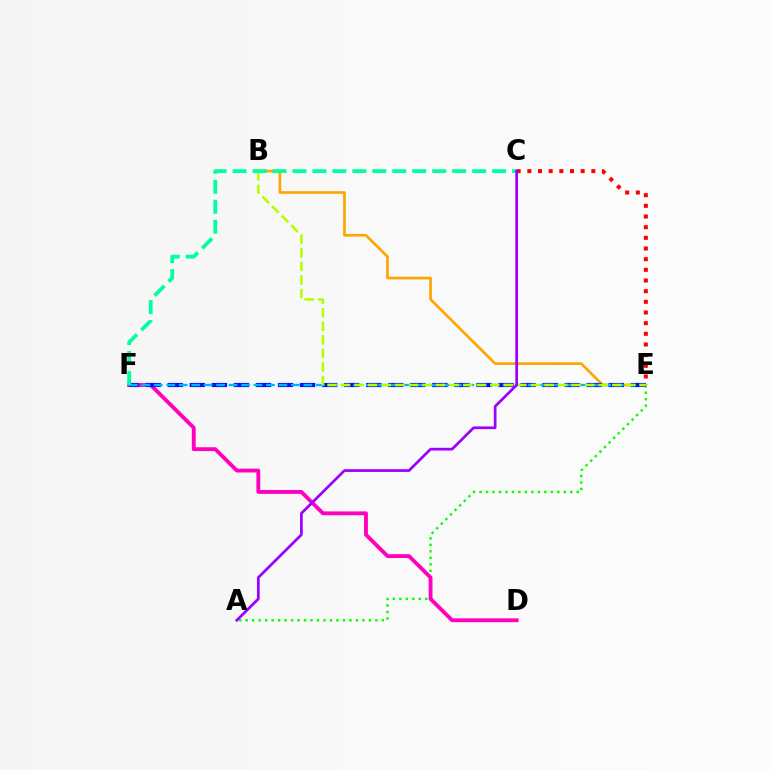{('A', 'E'): [{'color': '#08ff00', 'line_style': 'dotted', 'thickness': 1.76}], ('C', 'E'): [{'color': '#ff0000', 'line_style': 'dotted', 'thickness': 2.9}], ('B', 'E'): [{'color': '#ffa500', 'line_style': 'solid', 'thickness': 1.93}, {'color': '#b3ff00', 'line_style': 'dashed', 'thickness': 1.84}], ('D', 'F'): [{'color': '#ff00bd', 'line_style': 'solid', 'thickness': 2.77}], ('E', 'F'): [{'color': '#0010ff', 'line_style': 'dashed', 'thickness': 3.0}, {'color': '#00b5ff', 'line_style': 'dashed', 'thickness': 1.69}], ('C', 'F'): [{'color': '#00ff9d', 'line_style': 'dashed', 'thickness': 2.71}], ('A', 'C'): [{'color': '#9b00ff', 'line_style': 'solid', 'thickness': 1.95}]}